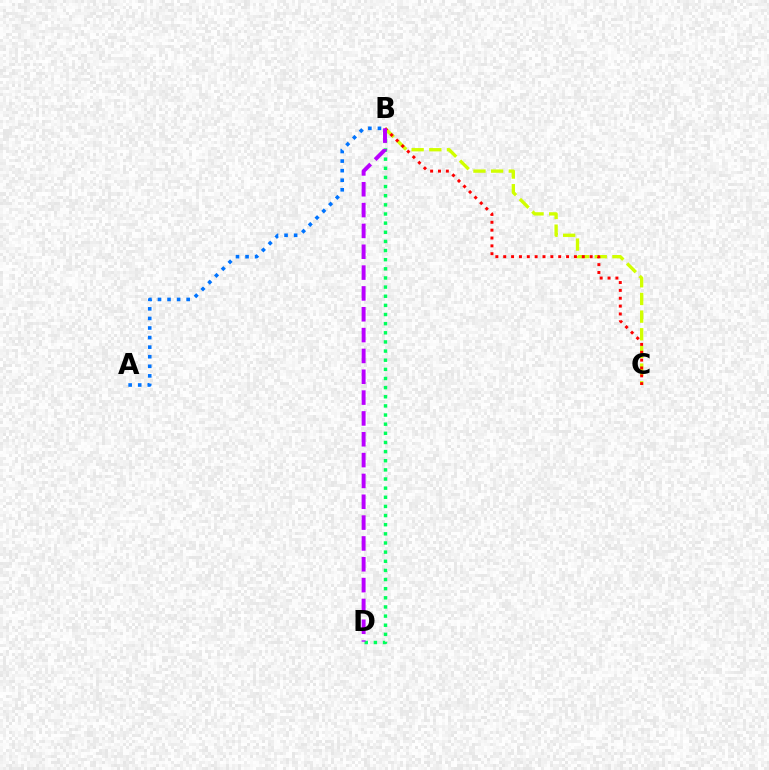{('B', 'D'): [{'color': '#00ff5c', 'line_style': 'dotted', 'thickness': 2.48}, {'color': '#b900ff', 'line_style': 'dashed', 'thickness': 2.83}], ('B', 'C'): [{'color': '#d1ff00', 'line_style': 'dashed', 'thickness': 2.4}, {'color': '#ff0000', 'line_style': 'dotted', 'thickness': 2.13}], ('A', 'B'): [{'color': '#0074ff', 'line_style': 'dotted', 'thickness': 2.6}]}